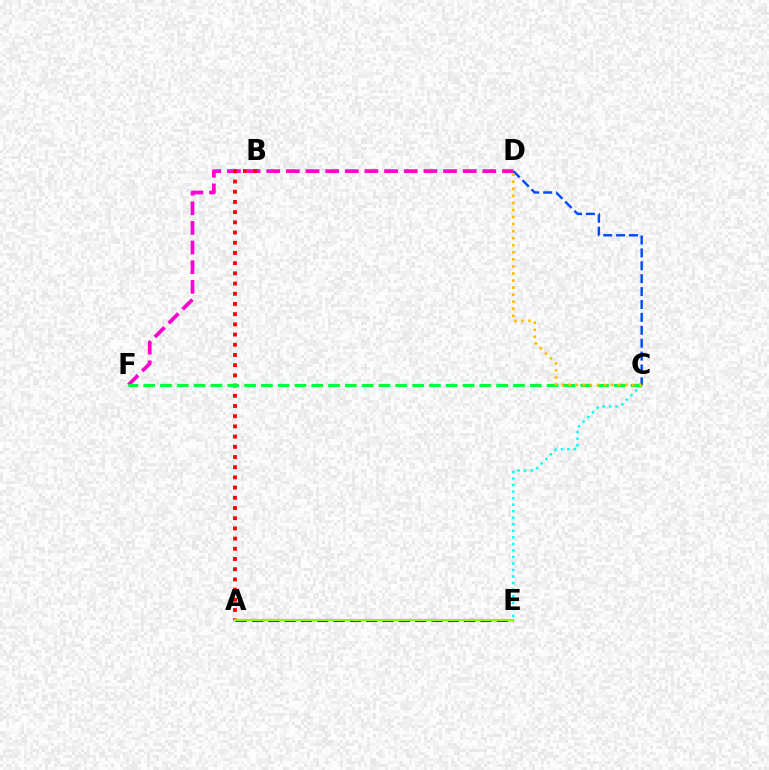{('C', 'E'): [{'color': '#00fff6', 'line_style': 'dotted', 'thickness': 1.78}], ('A', 'E'): [{'color': '#7200ff', 'line_style': 'dashed', 'thickness': 2.22}, {'color': '#84ff00', 'line_style': 'solid', 'thickness': 1.56}], ('D', 'F'): [{'color': '#ff00cf', 'line_style': 'dashed', 'thickness': 2.67}], ('A', 'B'): [{'color': '#ff0000', 'line_style': 'dotted', 'thickness': 2.77}], ('C', 'F'): [{'color': '#00ff39', 'line_style': 'dashed', 'thickness': 2.28}], ('C', 'D'): [{'color': '#004bff', 'line_style': 'dashed', 'thickness': 1.75}, {'color': '#ffbd00', 'line_style': 'dotted', 'thickness': 1.92}]}